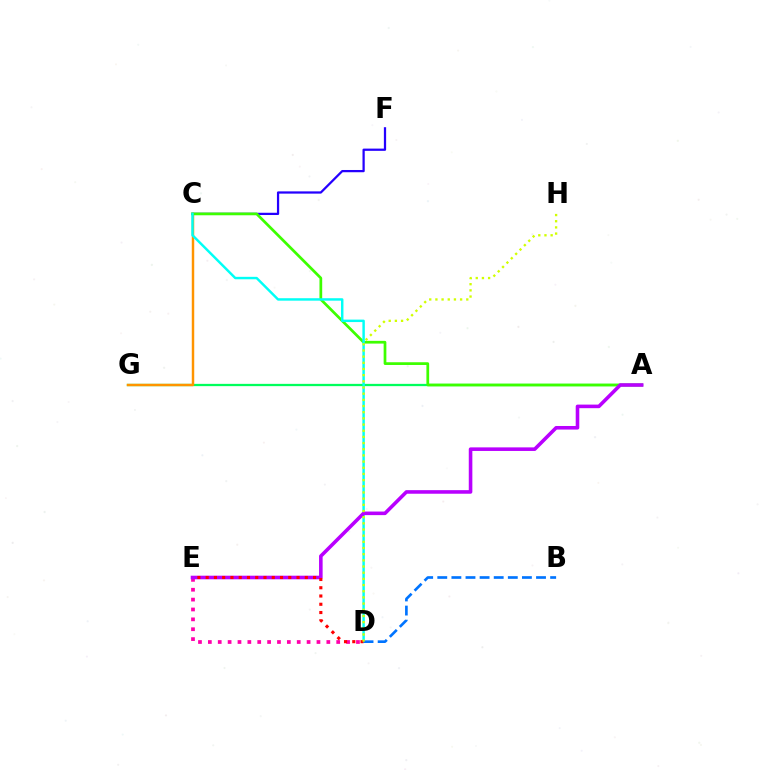{('A', 'G'): [{'color': '#00ff5c', 'line_style': 'solid', 'thickness': 1.64}], ('C', 'G'): [{'color': '#ff9400', 'line_style': 'solid', 'thickness': 1.77}], ('C', 'F'): [{'color': '#2500ff', 'line_style': 'solid', 'thickness': 1.62}], ('A', 'C'): [{'color': '#3dff00', 'line_style': 'solid', 'thickness': 1.97}], ('D', 'E'): [{'color': '#ff00ac', 'line_style': 'dotted', 'thickness': 2.68}, {'color': '#ff0000', 'line_style': 'dotted', 'thickness': 2.24}], ('C', 'D'): [{'color': '#00fff6', 'line_style': 'solid', 'thickness': 1.76}], ('A', 'E'): [{'color': '#b900ff', 'line_style': 'solid', 'thickness': 2.58}], ('B', 'D'): [{'color': '#0074ff', 'line_style': 'dashed', 'thickness': 1.92}], ('D', 'H'): [{'color': '#d1ff00', 'line_style': 'dotted', 'thickness': 1.68}]}